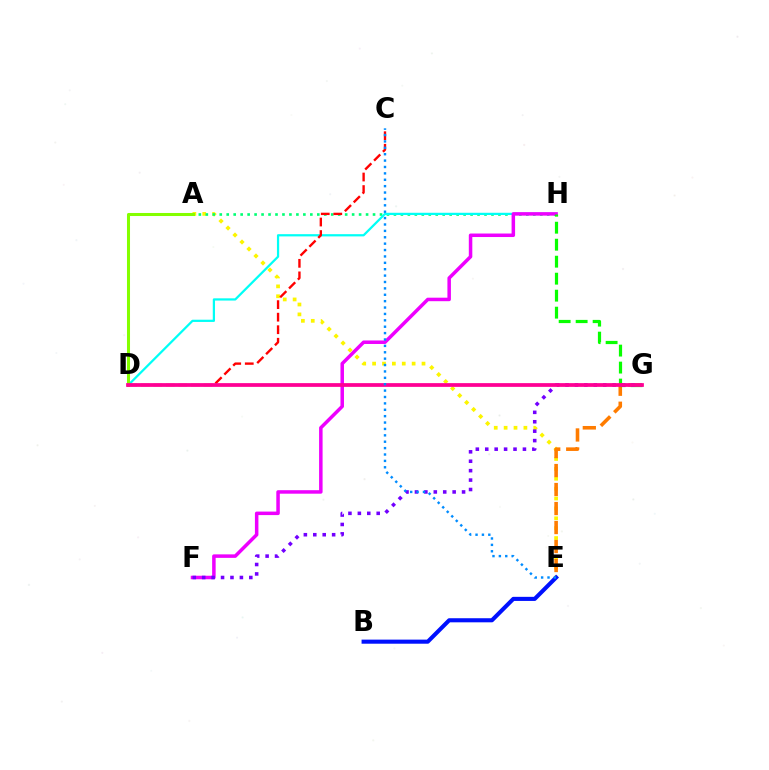{('A', 'E'): [{'color': '#fcf500', 'line_style': 'dotted', 'thickness': 2.68}], ('E', 'G'): [{'color': '#ff7c00', 'line_style': 'dashed', 'thickness': 2.58}], ('A', 'H'): [{'color': '#00ff74', 'line_style': 'dotted', 'thickness': 1.89}], ('D', 'H'): [{'color': '#00fff6', 'line_style': 'solid', 'thickness': 1.61}], ('C', 'D'): [{'color': '#ff0000', 'line_style': 'dashed', 'thickness': 1.7}], ('B', 'E'): [{'color': '#0010ff', 'line_style': 'solid', 'thickness': 2.94}], ('A', 'D'): [{'color': '#84ff00', 'line_style': 'solid', 'thickness': 2.19}], ('F', 'H'): [{'color': '#ee00ff', 'line_style': 'solid', 'thickness': 2.52}], ('G', 'H'): [{'color': '#08ff00', 'line_style': 'dashed', 'thickness': 2.31}], ('F', 'G'): [{'color': '#7200ff', 'line_style': 'dotted', 'thickness': 2.56}], ('D', 'G'): [{'color': '#ff0094', 'line_style': 'solid', 'thickness': 2.69}], ('C', 'E'): [{'color': '#008cff', 'line_style': 'dotted', 'thickness': 1.74}]}